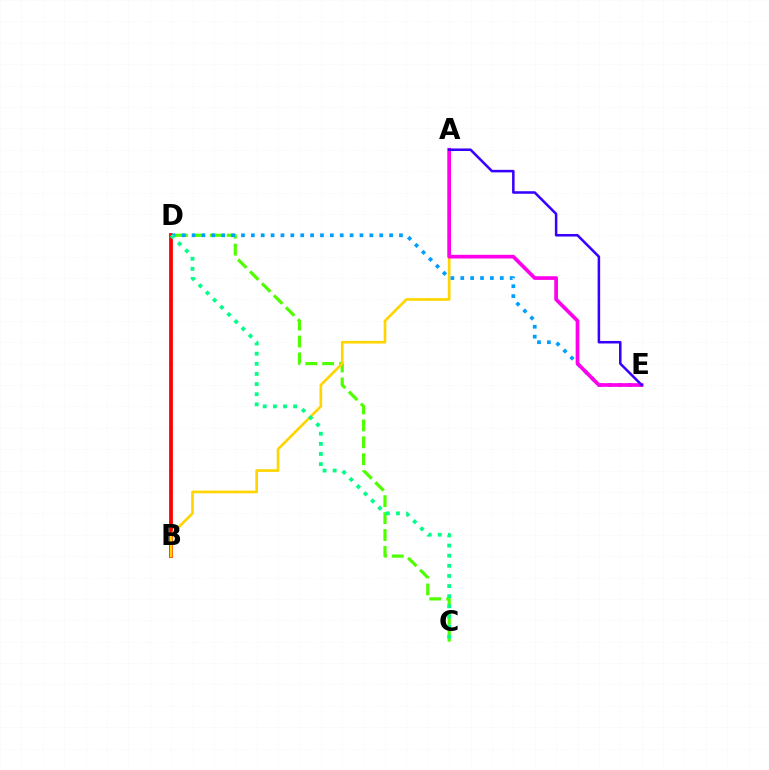{('B', 'D'): [{'color': '#ff0000', 'line_style': 'solid', 'thickness': 2.71}], ('C', 'D'): [{'color': '#4fff00', 'line_style': 'dashed', 'thickness': 2.3}, {'color': '#00ff86', 'line_style': 'dotted', 'thickness': 2.75}], ('A', 'B'): [{'color': '#ffd500', 'line_style': 'solid', 'thickness': 1.92}], ('D', 'E'): [{'color': '#009eff', 'line_style': 'dotted', 'thickness': 2.68}], ('A', 'E'): [{'color': '#ff00ed', 'line_style': 'solid', 'thickness': 2.66}, {'color': '#3700ff', 'line_style': 'solid', 'thickness': 1.82}]}